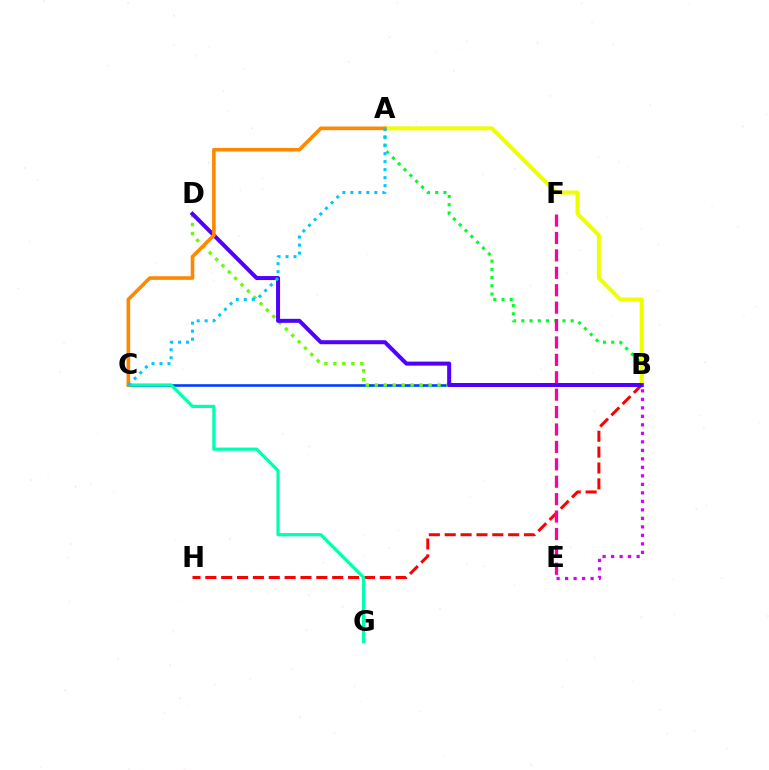{('A', 'B'): [{'color': '#00ff27', 'line_style': 'dotted', 'thickness': 2.24}, {'color': '#eeff00', 'line_style': 'solid', 'thickness': 2.87}], ('B', 'C'): [{'color': '#003fff', 'line_style': 'solid', 'thickness': 1.88}], ('B', 'D'): [{'color': '#66ff00', 'line_style': 'dotted', 'thickness': 2.44}, {'color': '#4f00ff', 'line_style': 'solid', 'thickness': 2.88}], ('B', 'H'): [{'color': '#ff0000', 'line_style': 'dashed', 'thickness': 2.15}], ('B', 'E'): [{'color': '#d600ff', 'line_style': 'dotted', 'thickness': 2.31}], ('C', 'G'): [{'color': '#00ffaf', 'line_style': 'solid', 'thickness': 2.31}], ('A', 'C'): [{'color': '#ff8800', 'line_style': 'solid', 'thickness': 2.61}, {'color': '#00c7ff', 'line_style': 'dotted', 'thickness': 2.17}], ('E', 'F'): [{'color': '#ff00a0', 'line_style': 'dashed', 'thickness': 2.37}]}